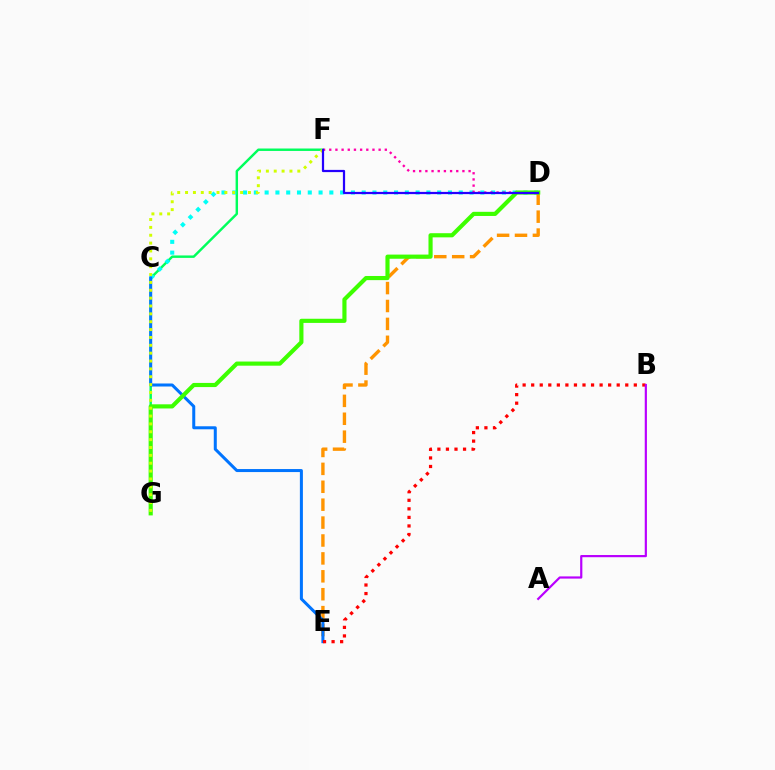{('F', 'G'): [{'color': '#00ff5c', 'line_style': 'solid', 'thickness': 1.76}, {'color': '#d1ff00', 'line_style': 'dotted', 'thickness': 2.14}], ('C', 'D'): [{'color': '#00fff6', 'line_style': 'dotted', 'thickness': 2.93}], ('D', 'E'): [{'color': '#ff9400', 'line_style': 'dashed', 'thickness': 2.43}], ('C', 'E'): [{'color': '#0074ff', 'line_style': 'solid', 'thickness': 2.17}], ('D', 'F'): [{'color': '#ff00ac', 'line_style': 'dotted', 'thickness': 1.68}, {'color': '#2500ff', 'line_style': 'solid', 'thickness': 1.6}], ('B', 'E'): [{'color': '#ff0000', 'line_style': 'dotted', 'thickness': 2.32}], ('A', 'B'): [{'color': '#b900ff', 'line_style': 'solid', 'thickness': 1.58}], ('D', 'G'): [{'color': '#3dff00', 'line_style': 'solid', 'thickness': 2.98}]}